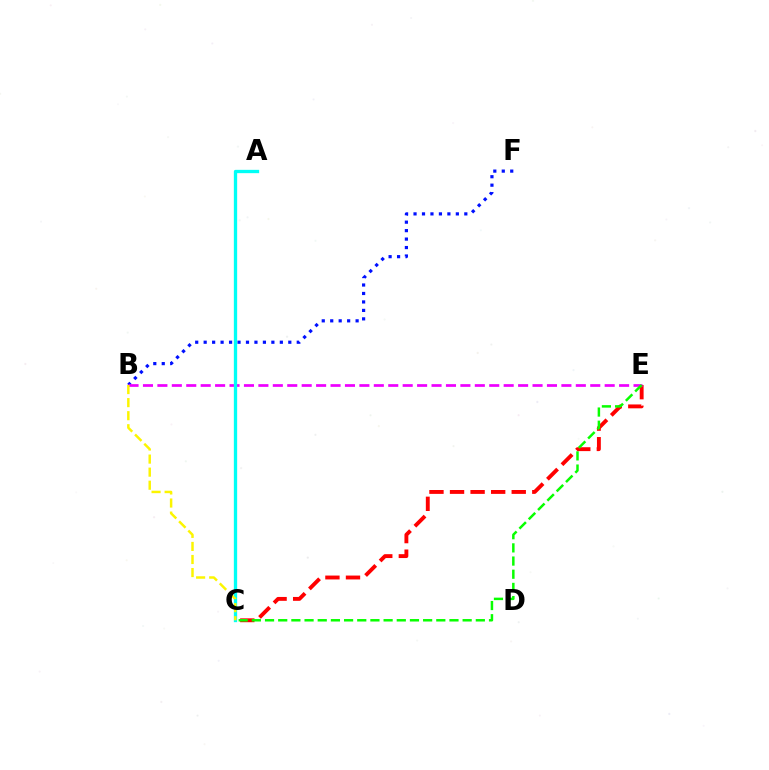{('C', 'E'): [{'color': '#ff0000', 'line_style': 'dashed', 'thickness': 2.79}, {'color': '#08ff00', 'line_style': 'dashed', 'thickness': 1.79}], ('B', 'F'): [{'color': '#0010ff', 'line_style': 'dotted', 'thickness': 2.3}], ('B', 'E'): [{'color': '#ee00ff', 'line_style': 'dashed', 'thickness': 1.96}], ('A', 'C'): [{'color': '#00fff6', 'line_style': 'solid', 'thickness': 2.38}], ('B', 'C'): [{'color': '#fcf500', 'line_style': 'dashed', 'thickness': 1.77}]}